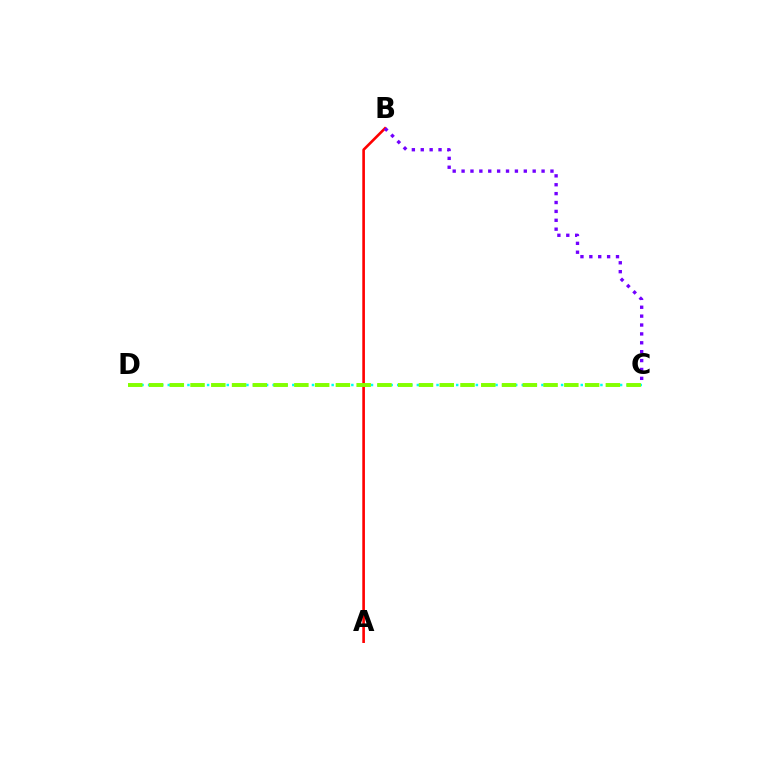{('C', 'D'): [{'color': '#00fff6', 'line_style': 'dotted', 'thickness': 1.78}, {'color': '#84ff00', 'line_style': 'dashed', 'thickness': 2.82}], ('A', 'B'): [{'color': '#ff0000', 'line_style': 'solid', 'thickness': 1.89}], ('B', 'C'): [{'color': '#7200ff', 'line_style': 'dotted', 'thickness': 2.41}]}